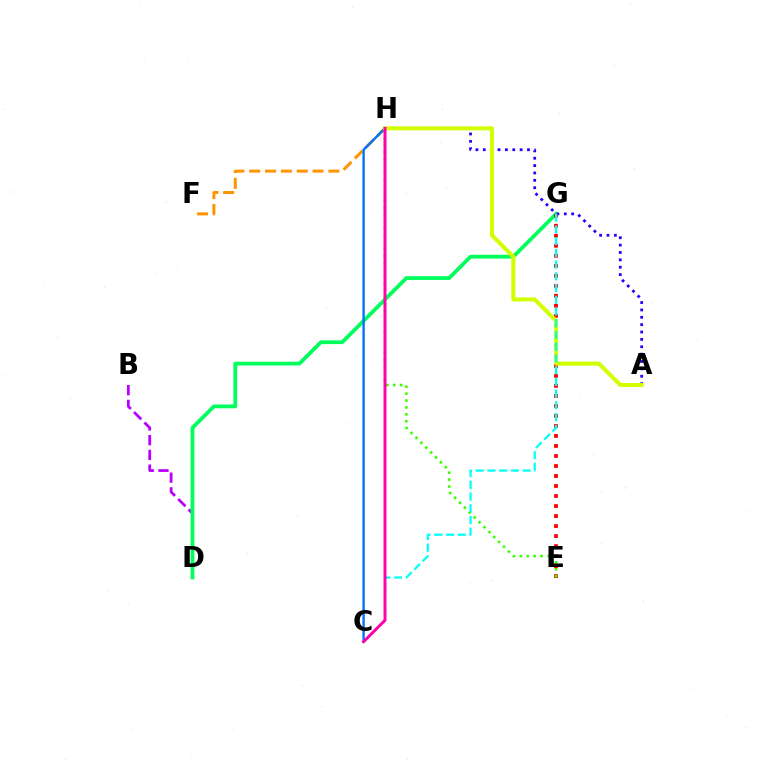{('F', 'H'): [{'color': '#ff9400', 'line_style': 'dashed', 'thickness': 2.15}], ('B', 'D'): [{'color': '#b900ff', 'line_style': 'dashed', 'thickness': 2.0}], ('D', 'G'): [{'color': '#00ff5c', 'line_style': 'solid', 'thickness': 2.72}], ('A', 'H'): [{'color': '#2500ff', 'line_style': 'dotted', 'thickness': 2.0}, {'color': '#d1ff00', 'line_style': 'solid', 'thickness': 2.88}], ('C', 'H'): [{'color': '#0074ff', 'line_style': 'solid', 'thickness': 1.72}, {'color': '#ff00ac', 'line_style': 'solid', 'thickness': 2.13}], ('E', 'G'): [{'color': '#ff0000', 'line_style': 'dotted', 'thickness': 2.72}], ('E', 'H'): [{'color': '#3dff00', 'line_style': 'dotted', 'thickness': 1.88}], ('C', 'G'): [{'color': '#00fff6', 'line_style': 'dashed', 'thickness': 1.59}]}